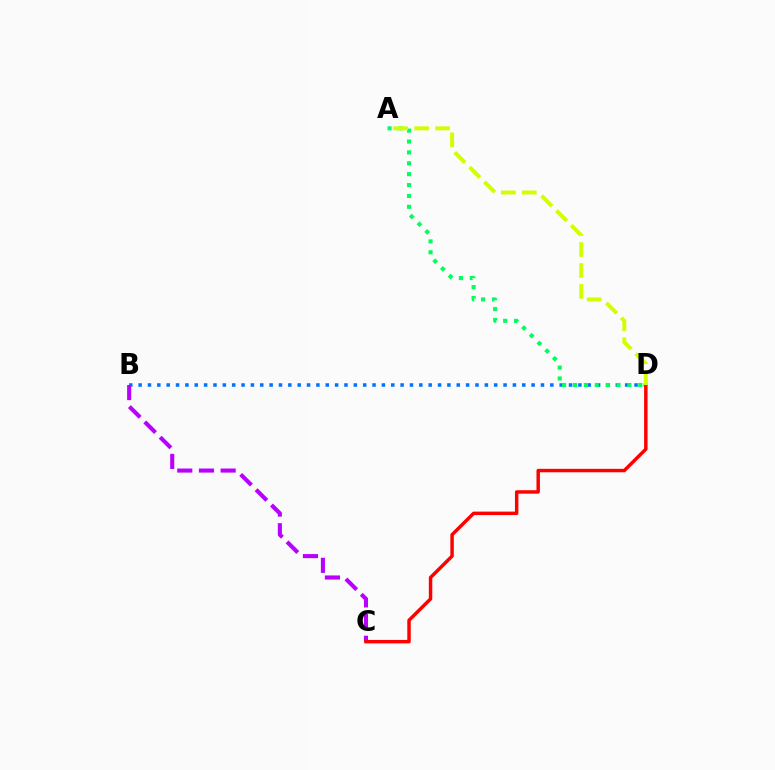{('B', 'D'): [{'color': '#0074ff', 'line_style': 'dotted', 'thickness': 2.54}], ('B', 'C'): [{'color': '#b900ff', 'line_style': 'dashed', 'thickness': 2.95}], ('A', 'D'): [{'color': '#00ff5c', 'line_style': 'dotted', 'thickness': 2.96}, {'color': '#d1ff00', 'line_style': 'dashed', 'thickness': 2.85}], ('C', 'D'): [{'color': '#ff0000', 'line_style': 'solid', 'thickness': 2.49}]}